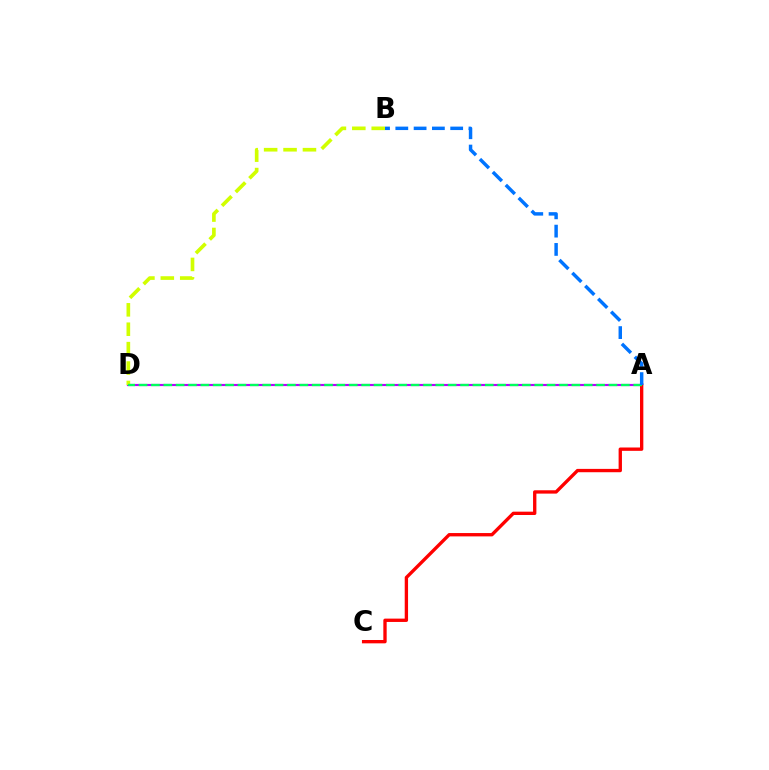{('A', 'D'): [{'color': '#b900ff', 'line_style': 'solid', 'thickness': 1.55}, {'color': '#00ff5c', 'line_style': 'dashed', 'thickness': 1.68}], ('A', 'C'): [{'color': '#ff0000', 'line_style': 'solid', 'thickness': 2.4}], ('B', 'D'): [{'color': '#d1ff00', 'line_style': 'dashed', 'thickness': 2.64}], ('A', 'B'): [{'color': '#0074ff', 'line_style': 'dashed', 'thickness': 2.49}]}